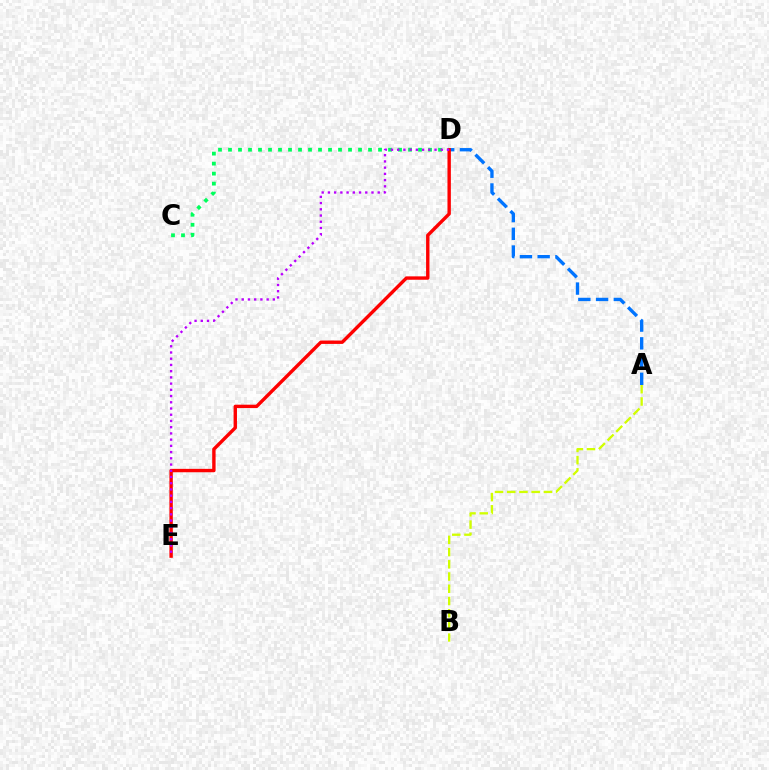{('C', 'D'): [{'color': '#00ff5c', 'line_style': 'dotted', 'thickness': 2.72}], ('A', 'D'): [{'color': '#0074ff', 'line_style': 'dashed', 'thickness': 2.41}], ('D', 'E'): [{'color': '#ff0000', 'line_style': 'solid', 'thickness': 2.44}, {'color': '#b900ff', 'line_style': 'dotted', 'thickness': 1.69}], ('A', 'B'): [{'color': '#d1ff00', 'line_style': 'dashed', 'thickness': 1.66}]}